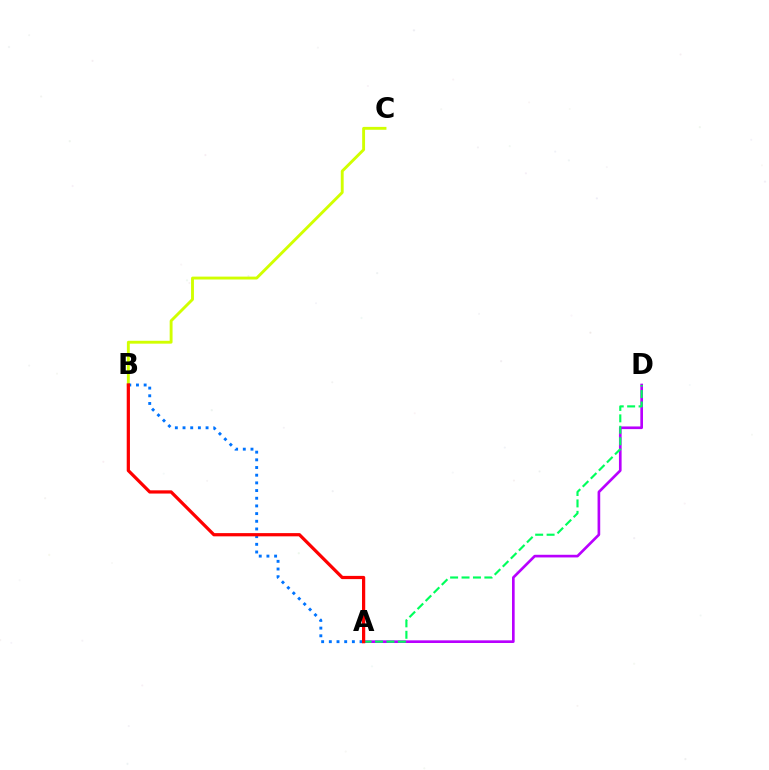{('B', 'C'): [{'color': '#d1ff00', 'line_style': 'solid', 'thickness': 2.08}], ('A', 'D'): [{'color': '#b900ff', 'line_style': 'solid', 'thickness': 1.91}, {'color': '#00ff5c', 'line_style': 'dashed', 'thickness': 1.55}], ('A', 'B'): [{'color': '#0074ff', 'line_style': 'dotted', 'thickness': 2.09}, {'color': '#ff0000', 'line_style': 'solid', 'thickness': 2.32}]}